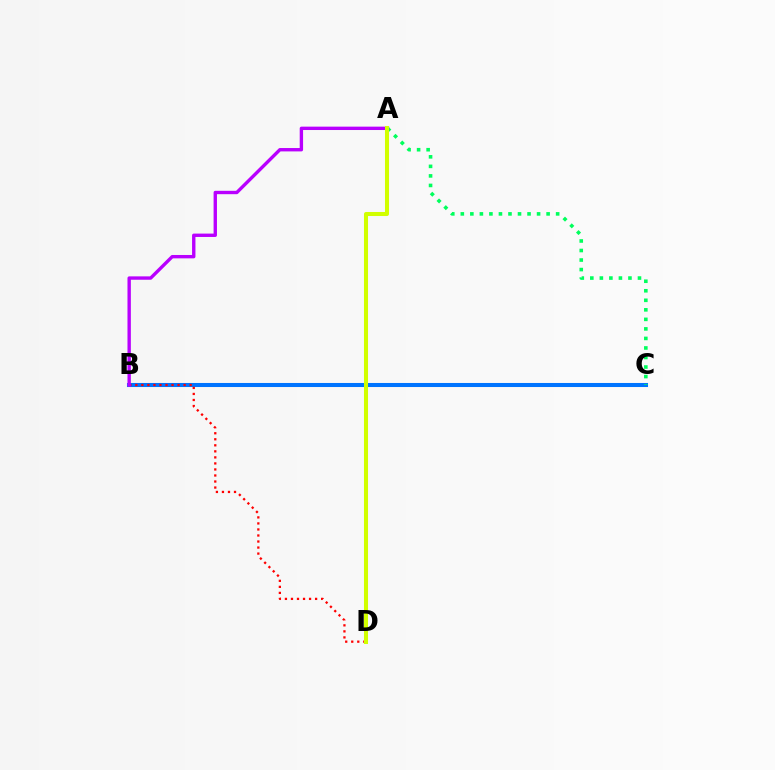{('B', 'C'): [{'color': '#0074ff', 'line_style': 'solid', 'thickness': 2.92}], ('B', 'D'): [{'color': '#ff0000', 'line_style': 'dotted', 'thickness': 1.64}], ('A', 'C'): [{'color': '#00ff5c', 'line_style': 'dotted', 'thickness': 2.59}], ('A', 'B'): [{'color': '#b900ff', 'line_style': 'solid', 'thickness': 2.43}], ('A', 'D'): [{'color': '#d1ff00', 'line_style': 'solid', 'thickness': 2.92}]}